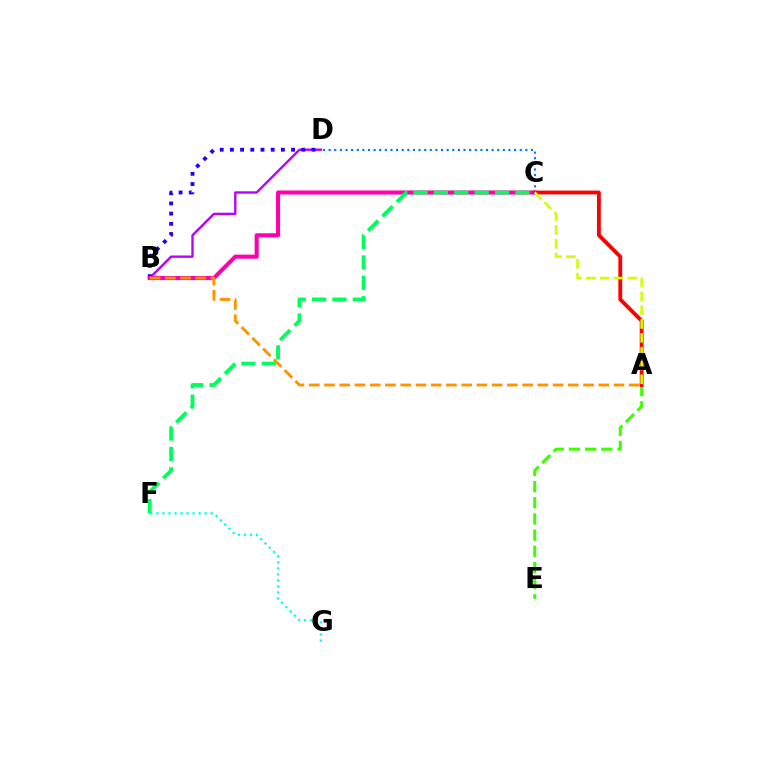{('A', 'E'): [{'color': '#3dff00', 'line_style': 'dashed', 'thickness': 2.2}], ('B', 'D'): [{'color': '#b900ff', 'line_style': 'solid', 'thickness': 1.71}, {'color': '#2500ff', 'line_style': 'dotted', 'thickness': 2.77}], ('B', 'C'): [{'color': '#ff00ac', 'line_style': 'solid', 'thickness': 2.93}], ('A', 'C'): [{'color': '#ff0000', 'line_style': 'solid', 'thickness': 2.76}, {'color': '#d1ff00', 'line_style': 'dashed', 'thickness': 1.88}], ('C', 'D'): [{'color': '#0074ff', 'line_style': 'dotted', 'thickness': 1.53}], ('F', 'G'): [{'color': '#00fff6', 'line_style': 'dotted', 'thickness': 1.64}], ('A', 'B'): [{'color': '#ff9400', 'line_style': 'dashed', 'thickness': 2.07}], ('C', 'F'): [{'color': '#00ff5c', 'line_style': 'dashed', 'thickness': 2.77}]}